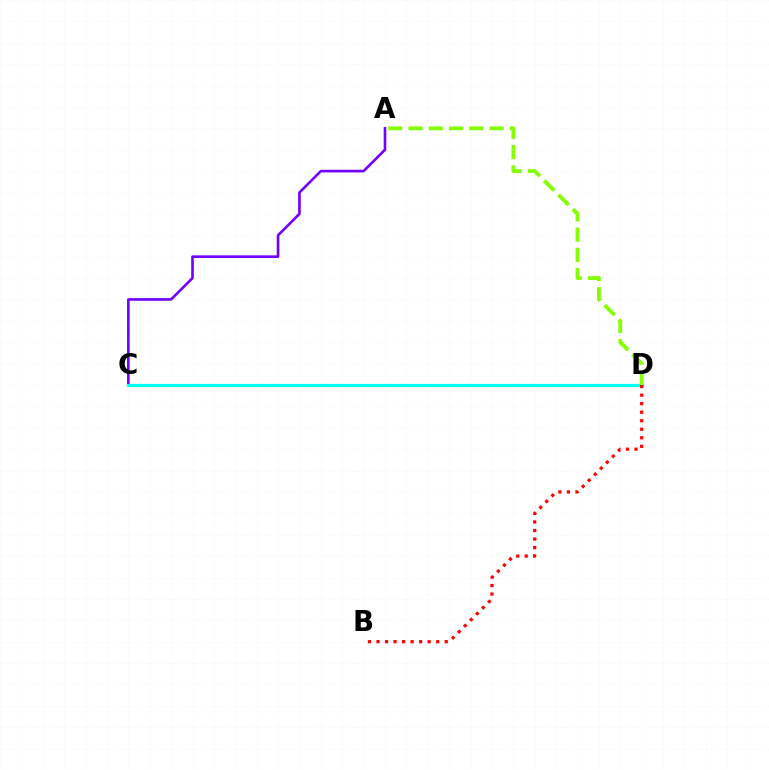{('A', 'C'): [{'color': '#7200ff', 'line_style': 'solid', 'thickness': 1.9}], ('C', 'D'): [{'color': '#00fff6', 'line_style': 'solid', 'thickness': 2.32}], ('A', 'D'): [{'color': '#84ff00', 'line_style': 'dashed', 'thickness': 2.75}], ('B', 'D'): [{'color': '#ff0000', 'line_style': 'dotted', 'thickness': 2.32}]}